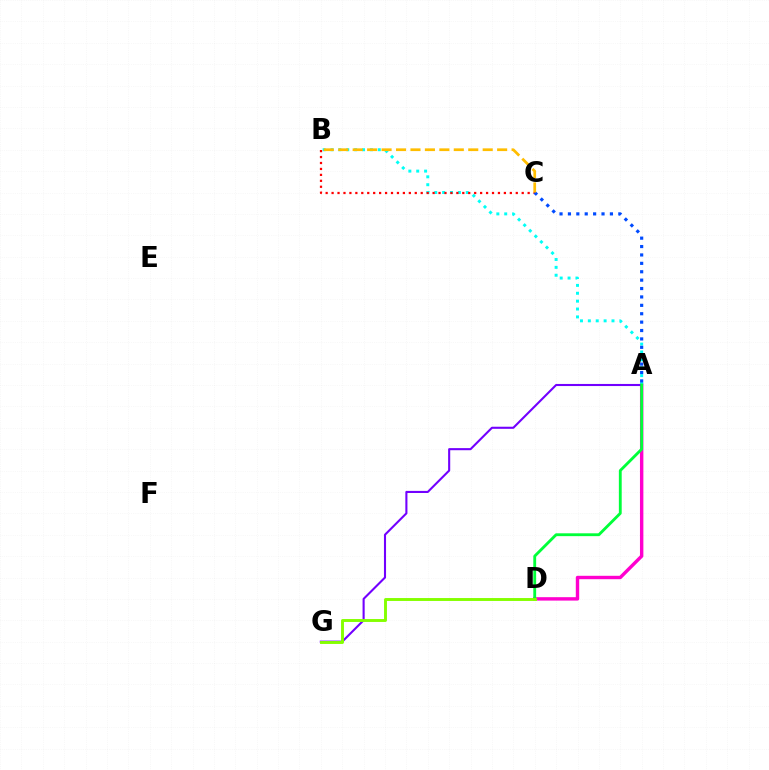{('A', 'D'): [{'color': '#ff00cf', 'line_style': 'solid', 'thickness': 2.45}, {'color': '#00ff39', 'line_style': 'solid', 'thickness': 2.05}], ('A', 'B'): [{'color': '#00fff6', 'line_style': 'dotted', 'thickness': 2.14}], ('A', 'G'): [{'color': '#7200ff', 'line_style': 'solid', 'thickness': 1.51}], ('B', 'C'): [{'color': '#ff0000', 'line_style': 'dotted', 'thickness': 1.61}, {'color': '#ffbd00', 'line_style': 'dashed', 'thickness': 1.96}], ('A', 'C'): [{'color': '#004bff', 'line_style': 'dotted', 'thickness': 2.28}], ('D', 'G'): [{'color': '#84ff00', 'line_style': 'solid', 'thickness': 2.1}]}